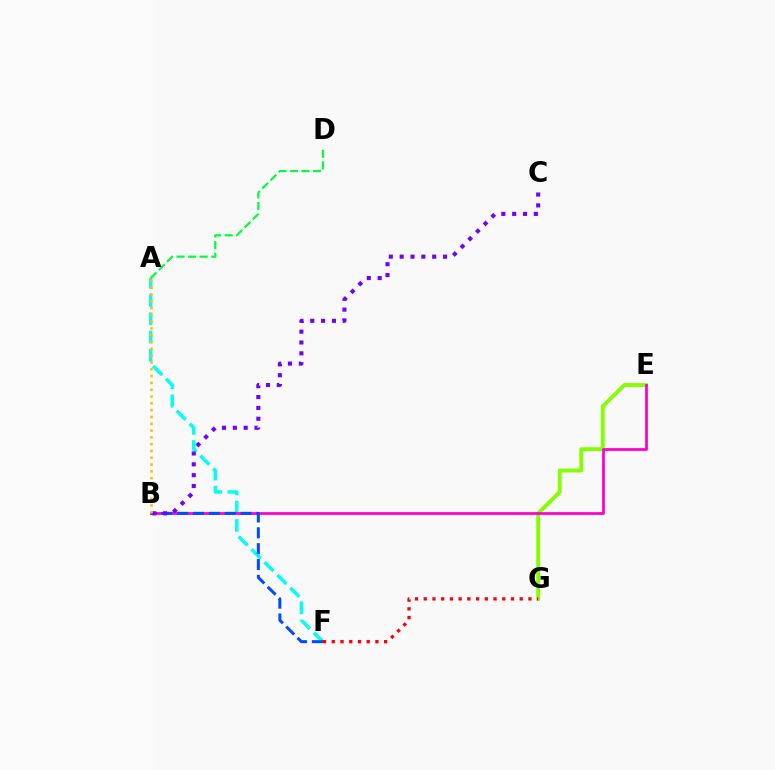{('A', 'F'): [{'color': '#00fff6', 'line_style': 'dashed', 'thickness': 2.47}], ('E', 'G'): [{'color': '#84ff00', 'line_style': 'solid', 'thickness': 2.78}], ('B', 'E'): [{'color': '#ff00cf', 'line_style': 'solid', 'thickness': 1.99}], ('B', 'F'): [{'color': '#004bff', 'line_style': 'dashed', 'thickness': 2.15}], ('B', 'C'): [{'color': '#7200ff', 'line_style': 'dotted', 'thickness': 2.95}], ('A', 'B'): [{'color': '#ffbd00', 'line_style': 'dotted', 'thickness': 1.85}], ('A', 'D'): [{'color': '#00ff39', 'line_style': 'dashed', 'thickness': 1.57}], ('F', 'G'): [{'color': '#ff0000', 'line_style': 'dotted', 'thickness': 2.37}]}